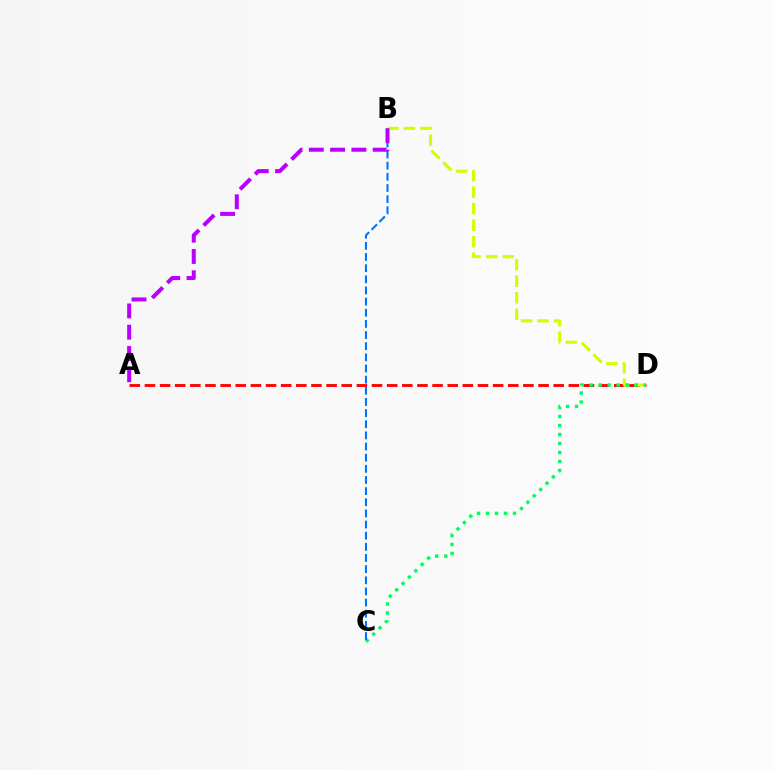{('A', 'D'): [{'color': '#ff0000', 'line_style': 'dashed', 'thickness': 2.06}], ('B', 'D'): [{'color': '#d1ff00', 'line_style': 'dashed', 'thickness': 2.24}], ('C', 'D'): [{'color': '#00ff5c', 'line_style': 'dotted', 'thickness': 2.44}], ('B', 'C'): [{'color': '#0074ff', 'line_style': 'dashed', 'thickness': 1.51}], ('A', 'B'): [{'color': '#b900ff', 'line_style': 'dashed', 'thickness': 2.89}]}